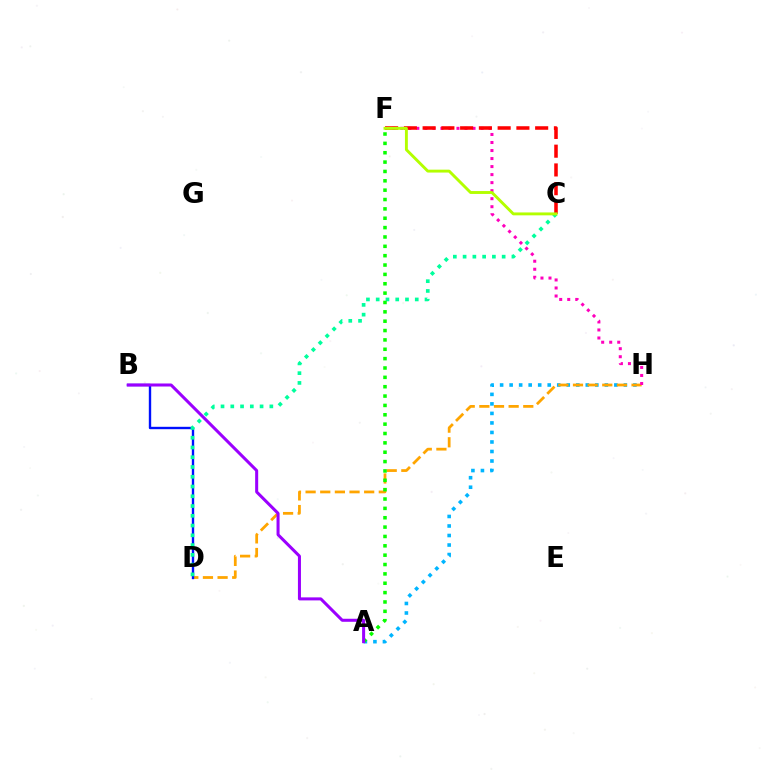{('A', 'H'): [{'color': '#00b5ff', 'line_style': 'dotted', 'thickness': 2.59}], ('D', 'H'): [{'color': '#ffa500', 'line_style': 'dashed', 'thickness': 1.99}], ('B', 'D'): [{'color': '#0010ff', 'line_style': 'solid', 'thickness': 1.71}], ('F', 'H'): [{'color': '#ff00bd', 'line_style': 'dotted', 'thickness': 2.18}], ('C', 'D'): [{'color': '#00ff9d', 'line_style': 'dotted', 'thickness': 2.65}], ('A', 'F'): [{'color': '#08ff00', 'line_style': 'dotted', 'thickness': 2.54}], ('C', 'F'): [{'color': '#ff0000', 'line_style': 'dashed', 'thickness': 2.55}, {'color': '#b3ff00', 'line_style': 'solid', 'thickness': 2.09}], ('A', 'B'): [{'color': '#9b00ff', 'line_style': 'solid', 'thickness': 2.18}]}